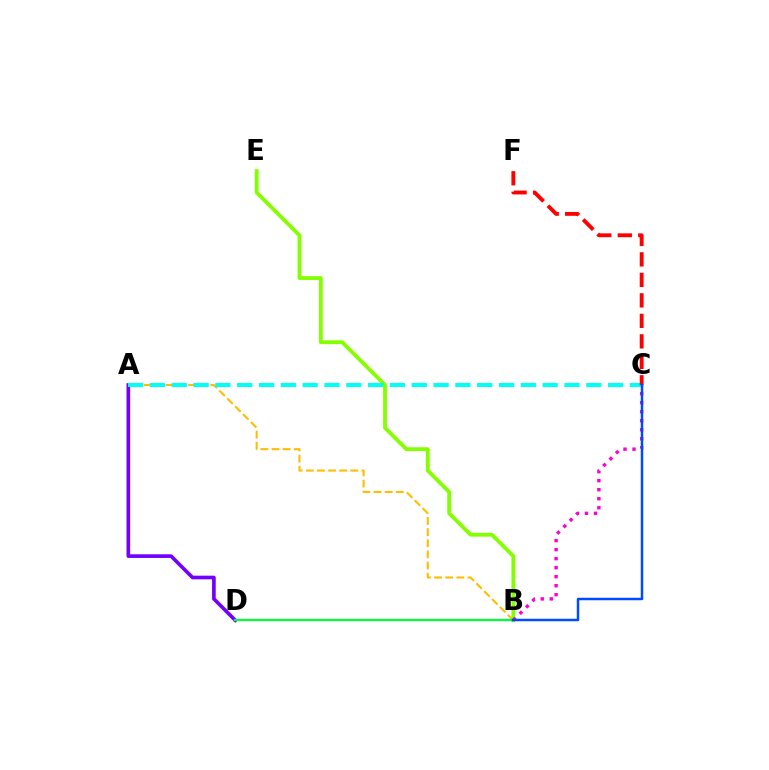{('A', 'D'): [{'color': '#7200ff', 'line_style': 'solid', 'thickness': 2.64}], ('A', 'B'): [{'color': '#ffbd00', 'line_style': 'dashed', 'thickness': 1.51}], ('B', 'E'): [{'color': '#84ff00', 'line_style': 'solid', 'thickness': 2.74}], ('B', 'D'): [{'color': '#00ff39', 'line_style': 'solid', 'thickness': 1.63}], ('B', 'C'): [{'color': '#ff00cf', 'line_style': 'dotted', 'thickness': 2.45}, {'color': '#004bff', 'line_style': 'solid', 'thickness': 1.79}], ('A', 'C'): [{'color': '#00fff6', 'line_style': 'dashed', 'thickness': 2.96}], ('C', 'F'): [{'color': '#ff0000', 'line_style': 'dashed', 'thickness': 2.78}]}